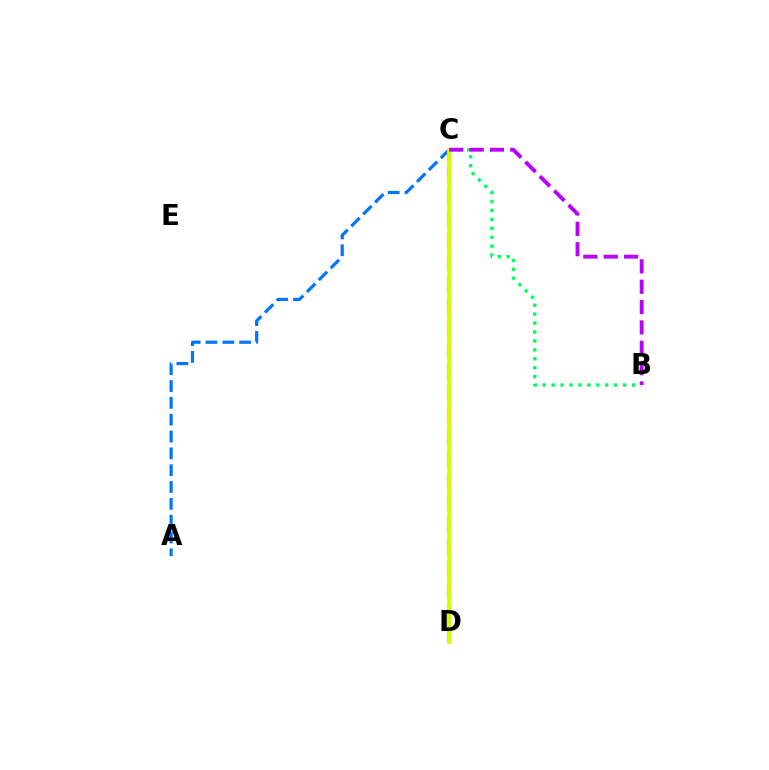{('B', 'C'): [{'color': '#00ff5c', 'line_style': 'dotted', 'thickness': 2.43}, {'color': '#b900ff', 'line_style': 'dashed', 'thickness': 2.76}], ('A', 'C'): [{'color': '#0074ff', 'line_style': 'dashed', 'thickness': 2.29}], ('C', 'D'): [{'color': '#ff0000', 'line_style': 'dashed', 'thickness': 2.97}, {'color': '#d1ff00', 'line_style': 'solid', 'thickness': 2.83}]}